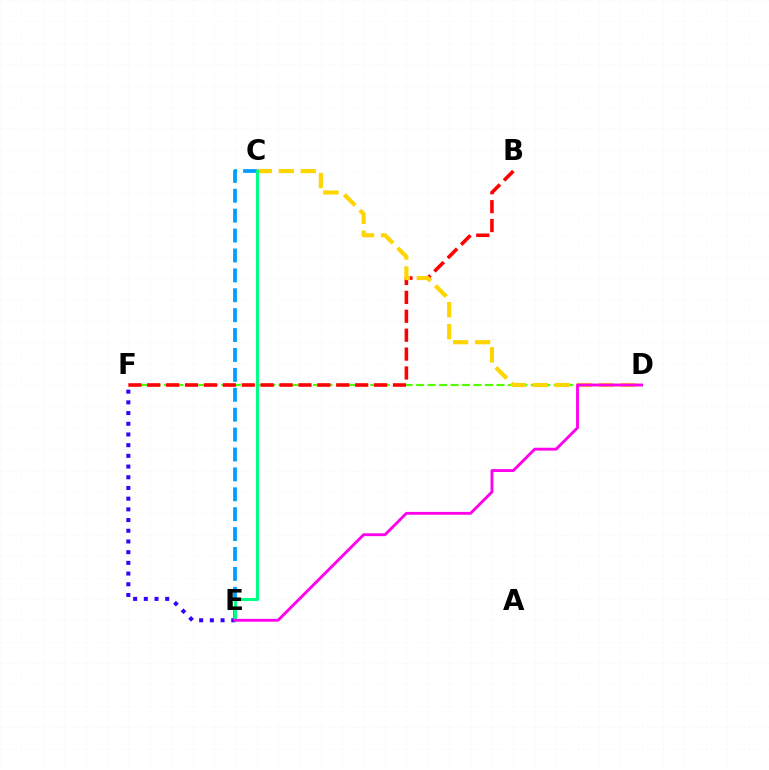{('D', 'F'): [{'color': '#4fff00', 'line_style': 'dashed', 'thickness': 1.56}], ('E', 'F'): [{'color': '#3700ff', 'line_style': 'dotted', 'thickness': 2.91}], ('B', 'F'): [{'color': '#ff0000', 'line_style': 'dashed', 'thickness': 2.57}], ('C', 'D'): [{'color': '#ffd500', 'line_style': 'dashed', 'thickness': 2.99}], ('C', 'E'): [{'color': '#009eff', 'line_style': 'dashed', 'thickness': 2.7}, {'color': '#00ff86', 'line_style': 'solid', 'thickness': 2.22}], ('D', 'E'): [{'color': '#ff00ed', 'line_style': 'solid', 'thickness': 2.05}]}